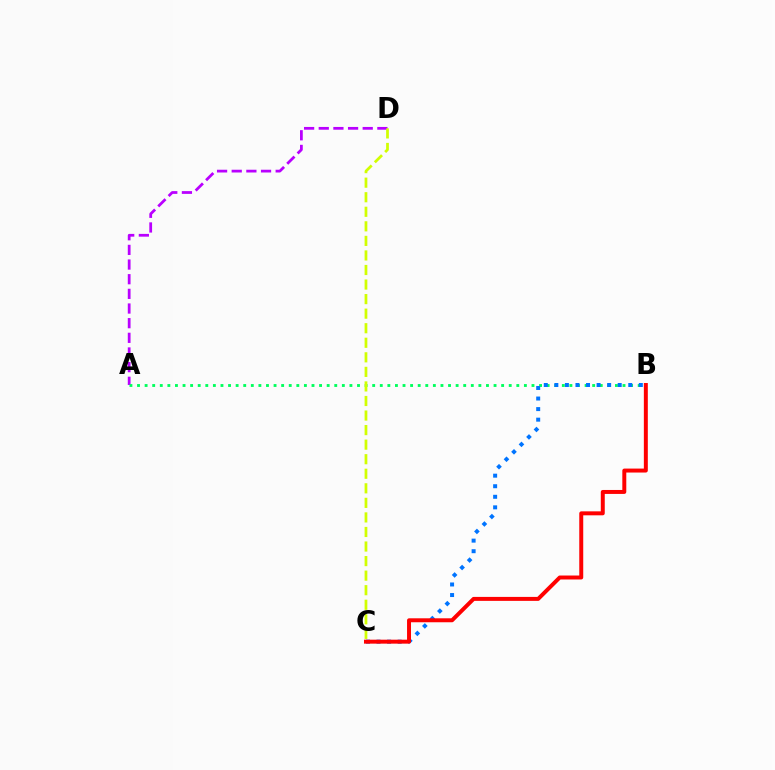{('A', 'D'): [{'color': '#b900ff', 'line_style': 'dashed', 'thickness': 1.99}], ('A', 'B'): [{'color': '#00ff5c', 'line_style': 'dotted', 'thickness': 2.06}], ('B', 'C'): [{'color': '#0074ff', 'line_style': 'dotted', 'thickness': 2.87}, {'color': '#ff0000', 'line_style': 'solid', 'thickness': 2.85}], ('C', 'D'): [{'color': '#d1ff00', 'line_style': 'dashed', 'thickness': 1.98}]}